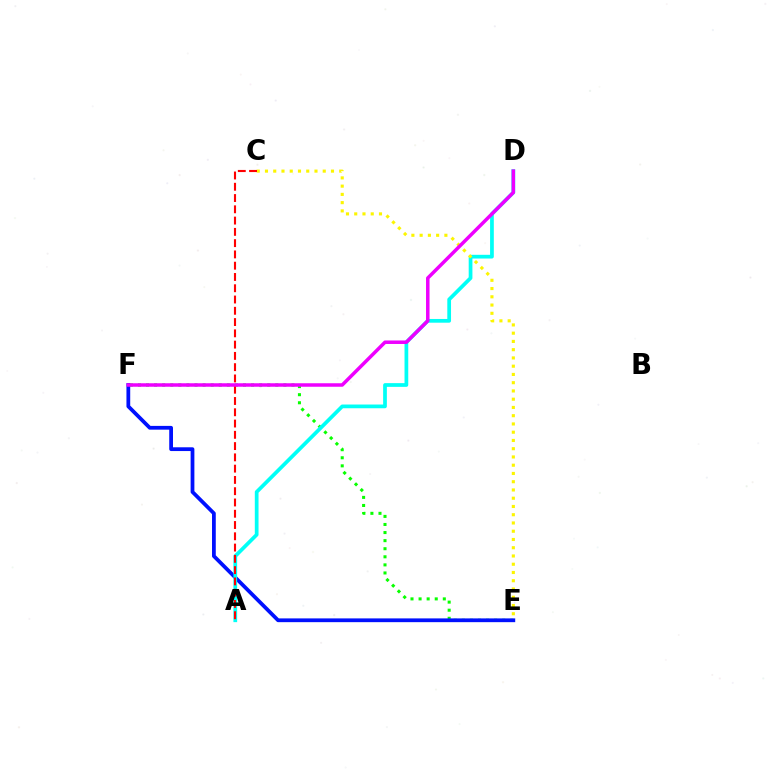{('E', 'F'): [{'color': '#08ff00', 'line_style': 'dotted', 'thickness': 2.2}, {'color': '#0010ff', 'line_style': 'solid', 'thickness': 2.71}], ('A', 'D'): [{'color': '#00fff6', 'line_style': 'solid', 'thickness': 2.68}], ('C', 'E'): [{'color': '#fcf500', 'line_style': 'dotted', 'thickness': 2.24}], ('A', 'C'): [{'color': '#ff0000', 'line_style': 'dashed', 'thickness': 1.53}], ('D', 'F'): [{'color': '#ee00ff', 'line_style': 'solid', 'thickness': 2.52}]}